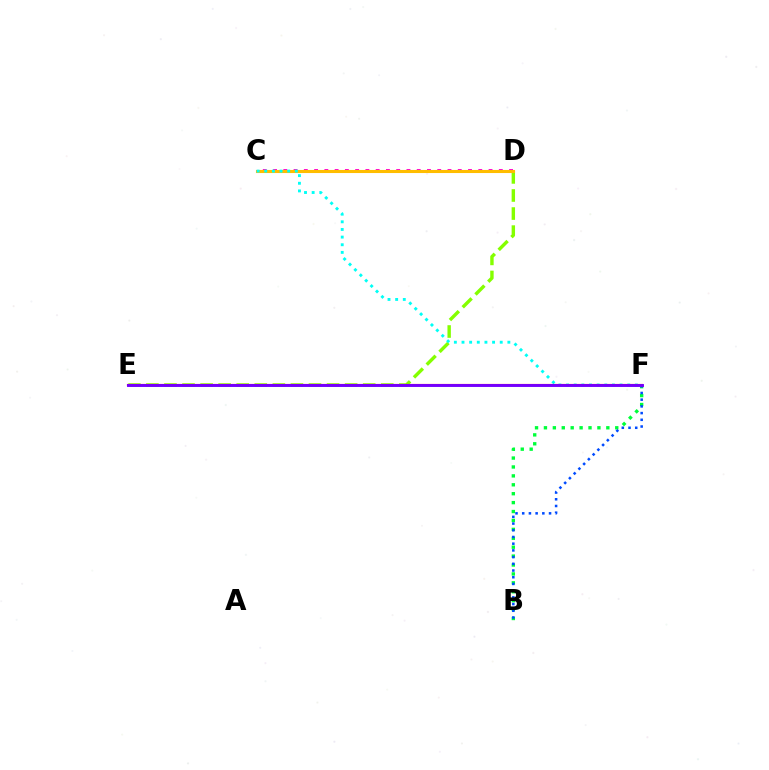{('B', 'F'): [{'color': '#00ff39', 'line_style': 'dotted', 'thickness': 2.42}, {'color': '#004bff', 'line_style': 'dotted', 'thickness': 1.82}], ('C', 'D'): [{'color': '#ff00cf', 'line_style': 'dotted', 'thickness': 2.79}, {'color': '#ffbd00', 'line_style': 'solid', 'thickness': 2.22}], ('D', 'E'): [{'color': '#84ff00', 'line_style': 'dashed', 'thickness': 2.45}], ('C', 'F'): [{'color': '#00fff6', 'line_style': 'dotted', 'thickness': 2.08}], ('E', 'F'): [{'color': '#ff0000', 'line_style': 'solid', 'thickness': 1.55}, {'color': '#7200ff', 'line_style': 'solid', 'thickness': 2.1}]}